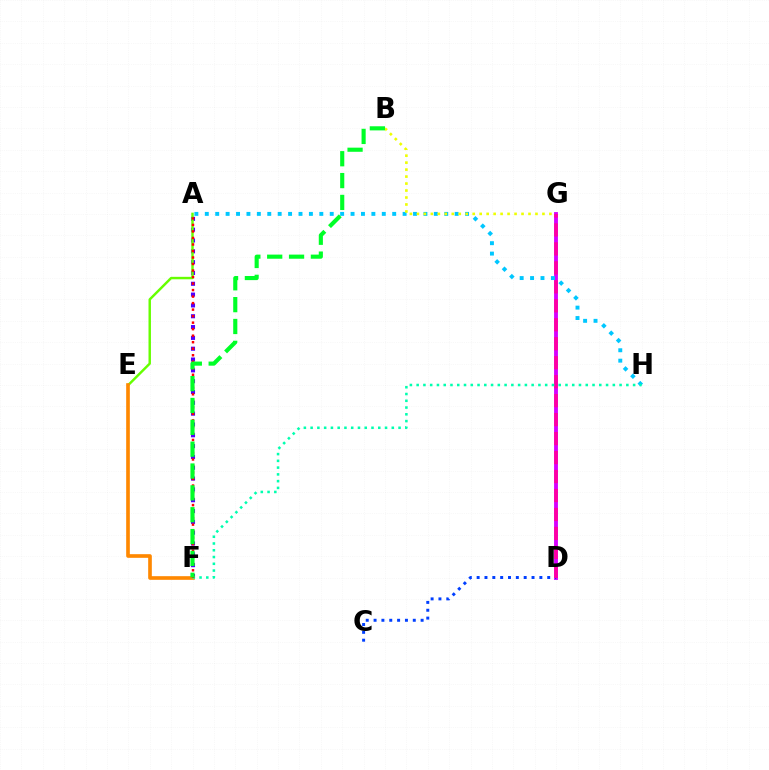{('A', 'F'): [{'color': '#4f00ff', 'line_style': 'dotted', 'thickness': 2.94}, {'color': '#ff0000', 'line_style': 'dotted', 'thickness': 1.77}], ('A', 'E'): [{'color': '#66ff00', 'line_style': 'solid', 'thickness': 1.76}], ('D', 'G'): [{'color': '#d600ff', 'line_style': 'solid', 'thickness': 2.78}, {'color': '#ff00a0', 'line_style': 'dashed', 'thickness': 2.58}], ('C', 'D'): [{'color': '#003fff', 'line_style': 'dotted', 'thickness': 2.13}], ('A', 'H'): [{'color': '#00c7ff', 'line_style': 'dotted', 'thickness': 2.83}], ('E', 'F'): [{'color': '#ff8800', 'line_style': 'solid', 'thickness': 2.63}], ('F', 'H'): [{'color': '#00ffaf', 'line_style': 'dotted', 'thickness': 1.84}], ('B', 'G'): [{'color': '#eeff00', 'line_style': 'dotted', 'thickness': 1.89}], ('B', 'F'): [{'color': '#00ff27', 'line_style': 'dashed', 'thickness': 2.97}]}